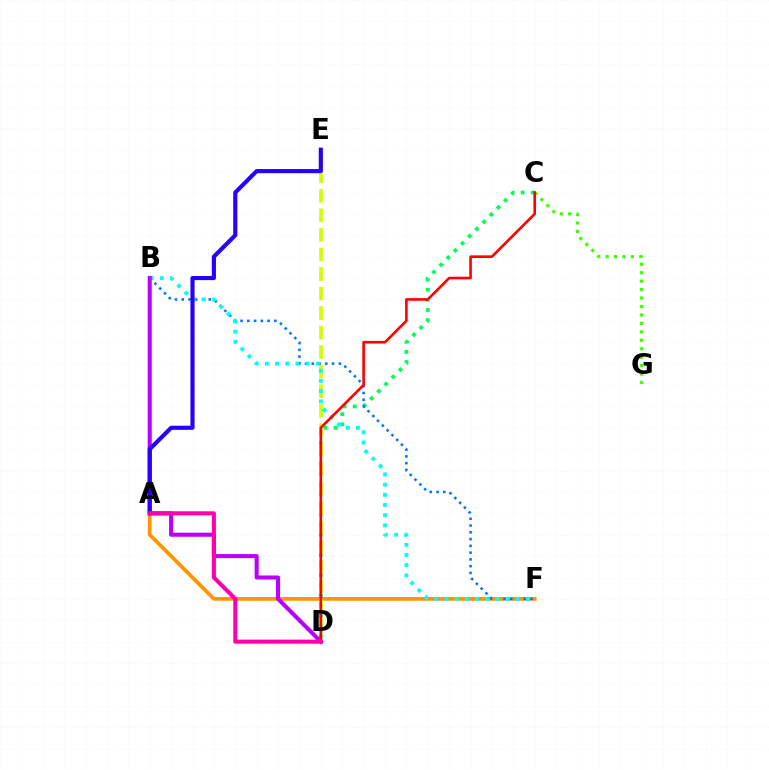{('C', 'D'): [{'color': '#00ff5c', 'line_style': 'dotted', 'thickness': 2.76}, {'color': '#ff0000', 'line_style': 'solid', 'thickness': 1.89}], ('A', 'F'): [{'color': '#ff9400', 'line_style': 'solid', 'thickness': 2.68}], ('D', 'E'): [{'color': '#d1ff00', 'line_style': 'dashed', 'thickness': 2.65}], ('B', 'F'): [{'color': '#0074ff', 'line_style': 'dotted', 'thickness': 1.84}, {'color': '#00fff6', 'line_style': 'dotted', 'thickness': 2.77}], ('B', 'D'): [{'color': '#b900ff', 'line_style': 'solid', 'thickness': 2.93}], ('A', 'E'): [{'color': '#2500ff', 'line_style': 'solid', 'thickness': 2.97}], ('C', 'G'): [{'color': '#3dff00', 'line_style': 'dotted', 'thickness': 2.3}], ('A', 'D'): [{'color': '#ff00ac', 'line_style': 'solid', 'thickness': 2.93}]}